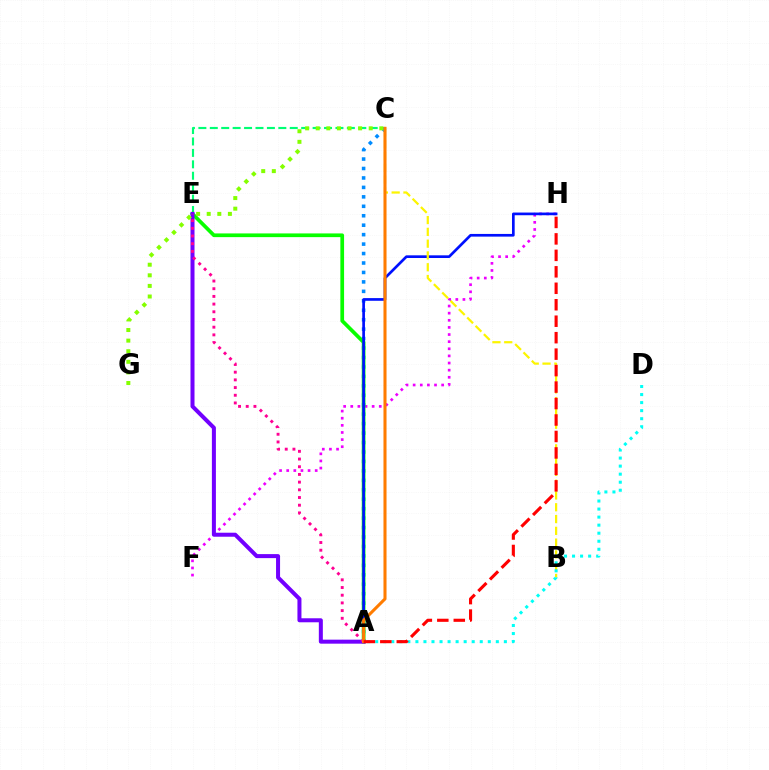{('C', 'E'): [{'color': '#00ff74', 'line_style': 'dashed', 'thickness': 1.55}], ('F', 'H'): [{'color': '#ee00ff', 'line_style': 'dotted', 'thickness': 1.94}], ('A', 'C'): [{'color': '#008cff', 'line_style': 'dotted', 'thickness': 2.57}, {'color': '#ff7c00', 'line_style': 'solid', 'thickness': 2.2}], ('A', 'E'): [{'color': '#08ff00', 'line_style': 'solid', 'thickness': 2.67}, {'color': '#7200ff', 'line_style': 'solid', 'thickness': 2.89}, {'color': '#ff0094', 'line_style': 'dotted', 'thickness': 2.09}], ('A', 'H'): [{'color': '#0010ff', 'line_style': 'solid', 'thickness': 1.93}, {'color': '#ff0000', 'line_style': 'dashed', 'thickness': 2.24}], ('B', 'C'): [{'color': '#fcf500', 'line_style': 'dashed', 'thickness': 1.6}], ('A', 'D'): [{'color': '#00fff6', 'line_style': 'dotted', 'thickness': 2.19}], ('C', 'G'): [{'color': '#84ff00', 'line_style': 'dotted', 'thickness': 2.88}]}